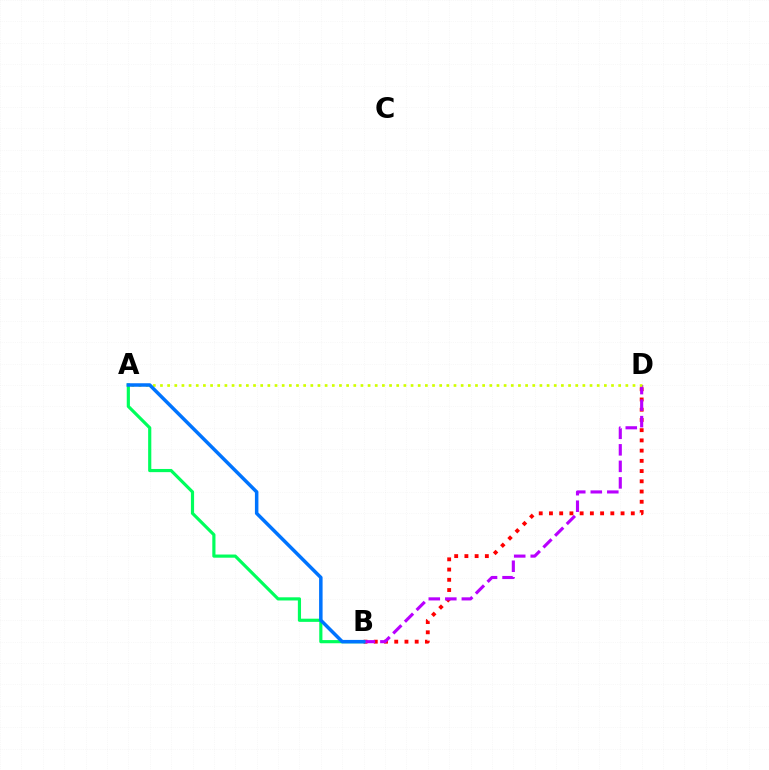{('B', 'D'): [{'color': '#ff0000', 'line_style': 'dotted', 'thickness': 2.78}, {'color': '#b900ff', 'line_style': 'dashed', 'thickness': 2.24}], ('A', 'D'): [{'color': '#d1ff00', 'line_style': 'dotted', 'thickness': 1.95}], ('A', 'B'): [{'color': '#00ff5c', 'line_style': 'solid', 'thickness': 2.28}, {'color': '#0074ff', 'line_style': 'solid', 'thickness': 2.52}]}